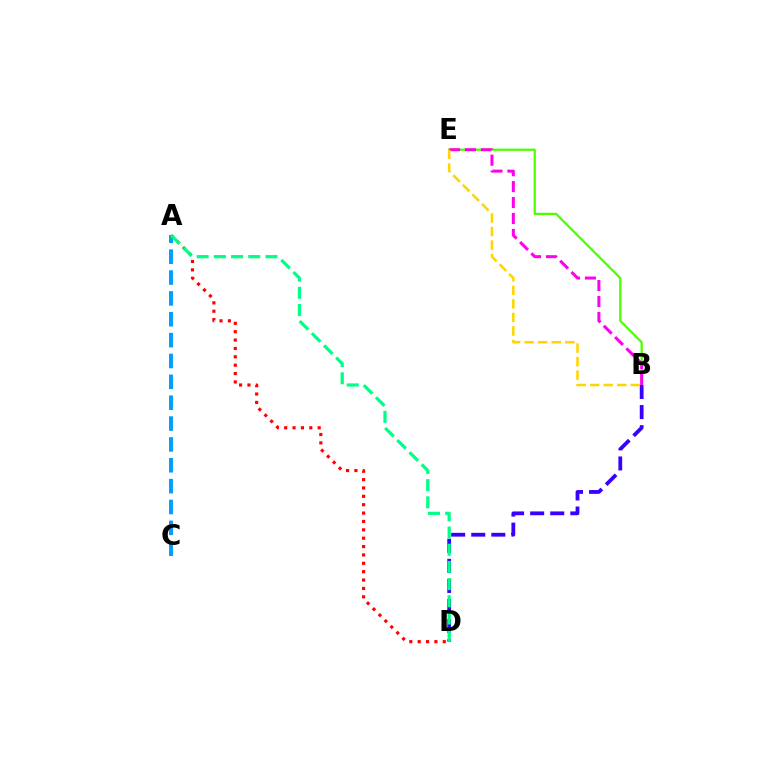{('B', 'E'): [{'color': '#4fff00', 'line_style': 'solid', 'thickness': 1.63}, {'color': '#ff00ed', 'line_style': 'dashed', 'thickness': 2.17}, {'color': '#ffd500', 'line_style': 'dashed', 'thickness': 1.84}], ('A', 'C'): [{'color': '#009eff', 'line_style': 'dashed', 'thickness': 2.83}], ('B', 'D'): [{'color': '#3700ff', 'line_style': 'dashed', 'thickness': 2.73}], ('A', 'D'): [{'color': '#ff0000', 'line_style': 'dotted', 'thickness': 2.27}, {'color': '#00ff86', 'line_style': 'dashed', 'thickness': 2.34}]}